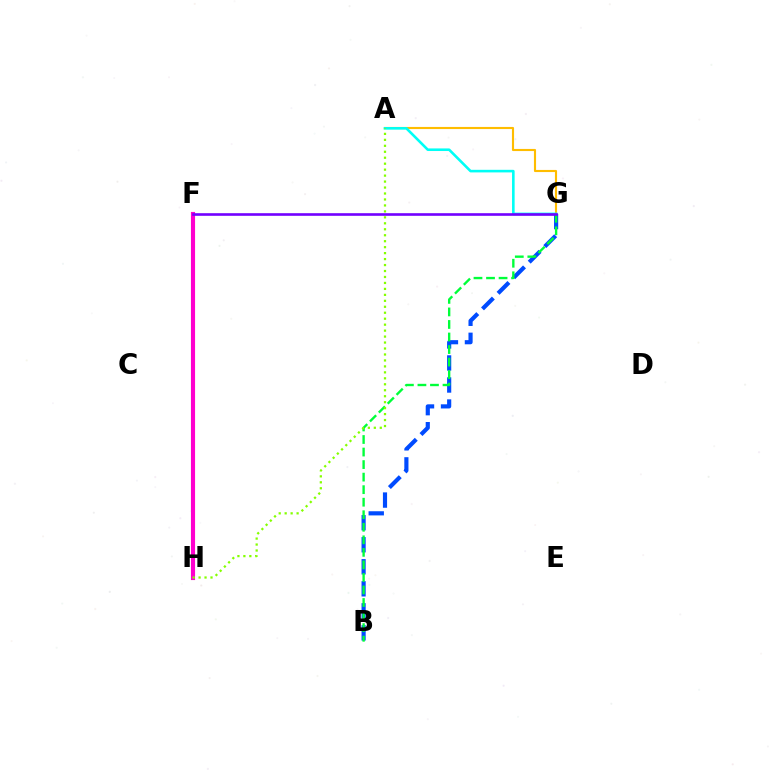{('A', 'G'): [{'color': '#ffbd00', 'line_style': 'solid', 'thickness': 1.53}, {'color': '#00fff6', 'line_style': 'solid', 'thickness': 1.87}], ('F', 'H'): [{'color': '#ff0000', 'line_style': 'solid', 'thickness': 1.91}, {'color': '#ff00cf', 'line_style': 'solid', 'thickness': 2.97}], ('B', 'G'): [{'color': '#004bff', 'line_style': 'dashed', 'thickness': 2.99}, {'color': '#00ff39', 'line_style': 'dashed', 'thickness': 1.7}], ('F', 'G'): [{'color': '#7200ff', 'line_style': 'solid', 'thickness': 1.89}], ('A', 'H'): [{'color': '#84ff00', 'line_style': 'dotted', 'thickness': 1.62}]}